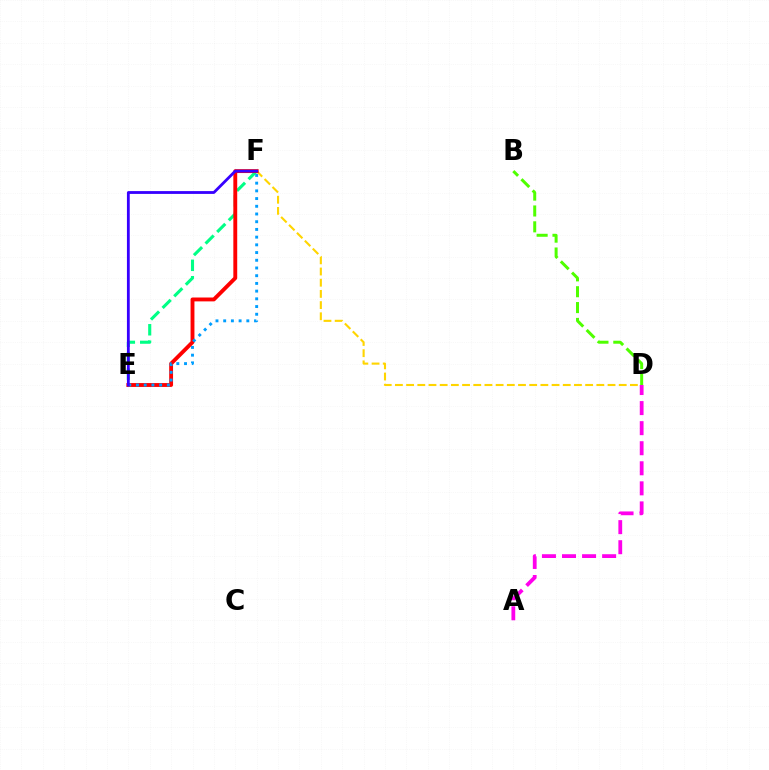{('D', 'F'): [{'color': '#ffd500', 'line_style': 'dashed', 'thickness': 1.52}], ('A', 'D'): [{'color': '#ff00ed', 'line_style': 'dashed', 'thickness': 2.73}], ('B', 'D'): [{'color': '#4fff00', 'line_style': 'dashed', 'thickness': 2.15}], ('E', 'F'): [{'color': '#00ff86', 'line_style': 'dashed', 'thickness': 2.23}, {'color': '#ff0000', 'line_style': 'solid', 'thickness': 2.79}, {'color': '#009eff', 'line_style': 'dotted', 'thickness': 2.1}, {'color': '#3700ff', 'line_style': 'solid', 'thickness': 2.02}]}